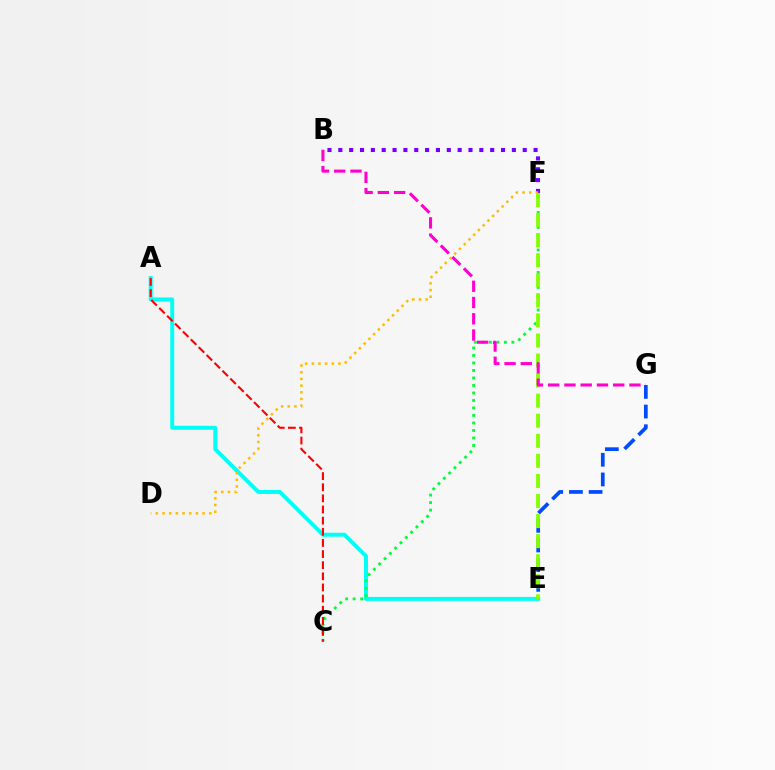{('B', 'F'): [{'color': '#7200ff', 'line_style': 'dotted', 'thickness': 2.95}], ('A', 'E'): [{'color': '#00fff6', 'line_style': 'solid', 'thickness': 2.85}], ('C', 'F'): [{'color': '#00ff39', 'line_style': 'dotted', 'thickness': 2.04}], ('E', 'G'): [{'color': '#004bff', 'line_style': 'dashed', 'thickness': 2.67}], ('A', 'C'): [{'color': '#ff0000', 'line_style': 'dashed', 'thickness': 1.51}], ('E', 'F'): [{'color': '#84ff00', 'line_style': 'dashed', 'thickness': 2.73}], ('D', 'F'): [{'color': '#ffbd00', 'line_style': 'dotted', 'thickness': 1.81}], ('B', 'G'): [{'color': '#ff00cf', 'line_style': 'dashed', 'thickness': 2.21}]}